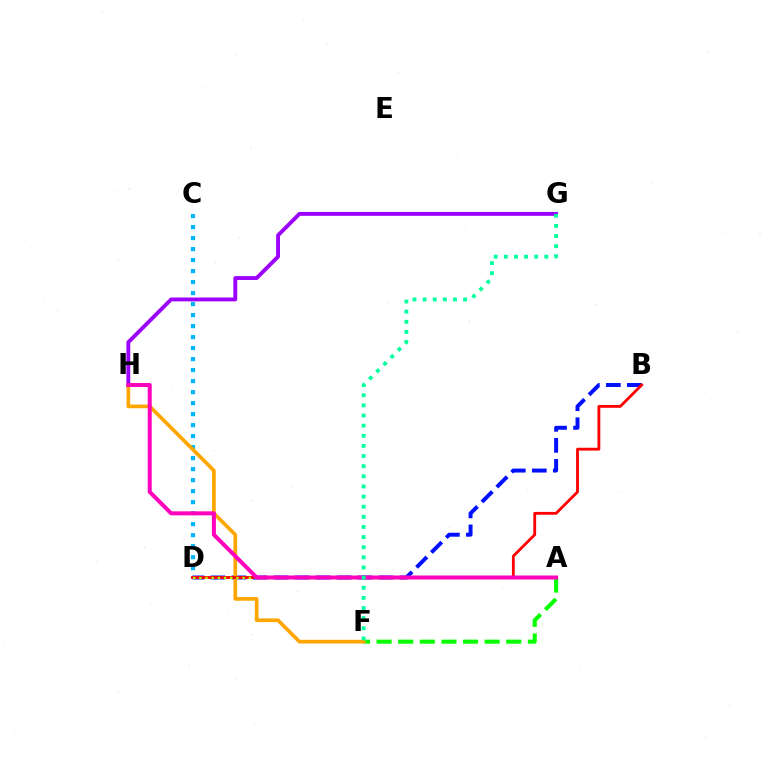{('C', 'D'): [{'color': '#00b5ff', 'line_style': 'dotted', 'thickness': 2.99}], ('B', 'D'): [{'color': '#0010ff', 'line_style': 'dashed', 'thickness': 2.85}, {'color': '#ff0000', 'line_style': 'solid', 'thickness': 2.03}], ('G', 'H'): [{'color': '#9b00ff', 'line_style': 'solid', 'thickness': 2.78}], ('A', 'F'): [{'color': '#08ff00', 'line_style': 'dashed', 'thickness': 2.94}], ('F', 'H'): [{'color': '#ffa500', 'line_style': 'solid', 'thickness': 2.65}], ('A', 'D'): [{'color': '#b3ff00', 'line_style': 'dotted', 'thickness': 1.68}], ('A', 'H'): [{'color': '#ff00bd', 'line_style': 'solid', 'thickness': 2.88}], ('F', 'G'): [{'color': '#00ff9d', 'line_style': 'dotted', 'thickness': 2.75}]}